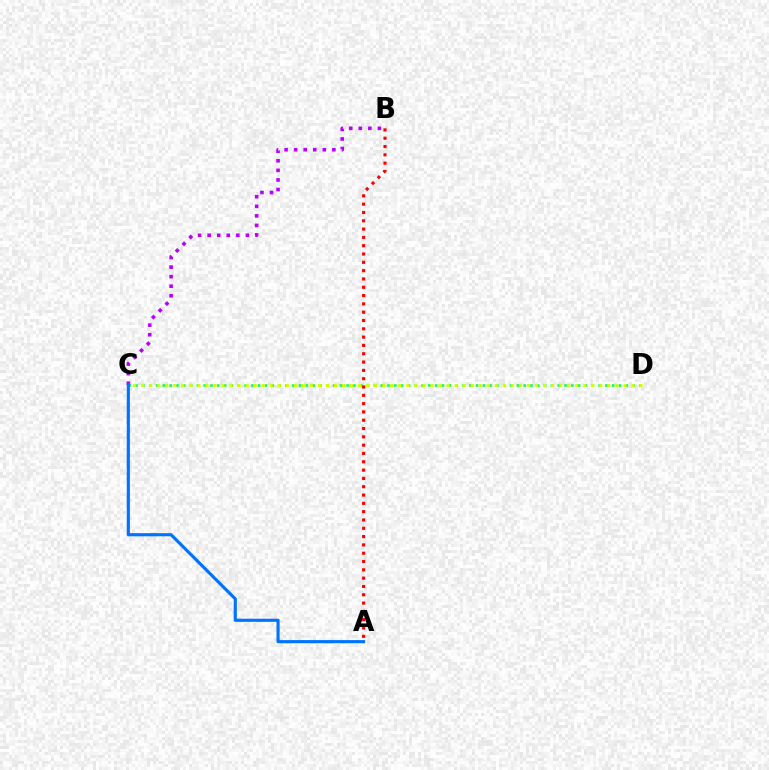{('C', 'D'): [{'color': '#00ff5c', 'line_style': 'dotted', 'thickness': 1.85}, {'color': '#d1ff00', 'line_style': 'dotted', 'thickness': 2.18}], ('B', 'C'): [{'color': '#b900ff', 'line_style': 'dotted', 'thickness': 2.6}], ('A', 'C'): [{'color': '#0074ff', 'line_style': 'solid', 'thickness': 2.26}], ('A', 'B'): [{'color': '#ff0000', 'line_style': 'dotted', 'thickness': 2.26}]}